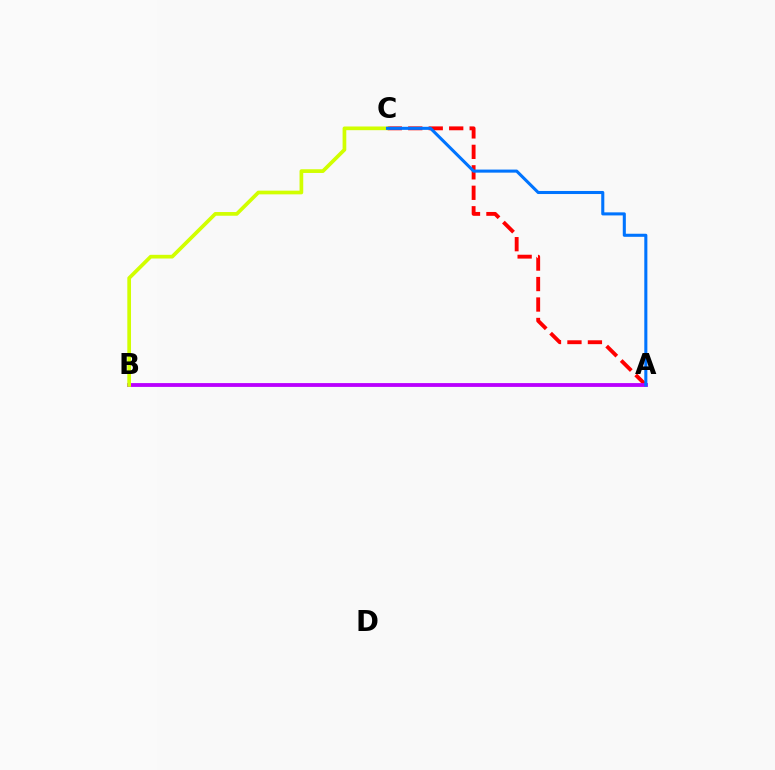{('A', 'C'): [{'color': '#ff0000', 'line_style': 'dashed', 'thickness': 2.78}, {'color': '#0074ff', 'line_style': 'solid', 'thickness': 2.21}], ('A', 'B'): [{'color': '#00ff5c', 'line_style': 'dotted', 'thickness': 1.5}, {'color': '#b900ff', 'line_style': 'solid', 'thickness': 2.75}], ('B', 'C'): [{'color': '#d1ff00', 'line_style': 'solid', 'thickness': 2.66}]}